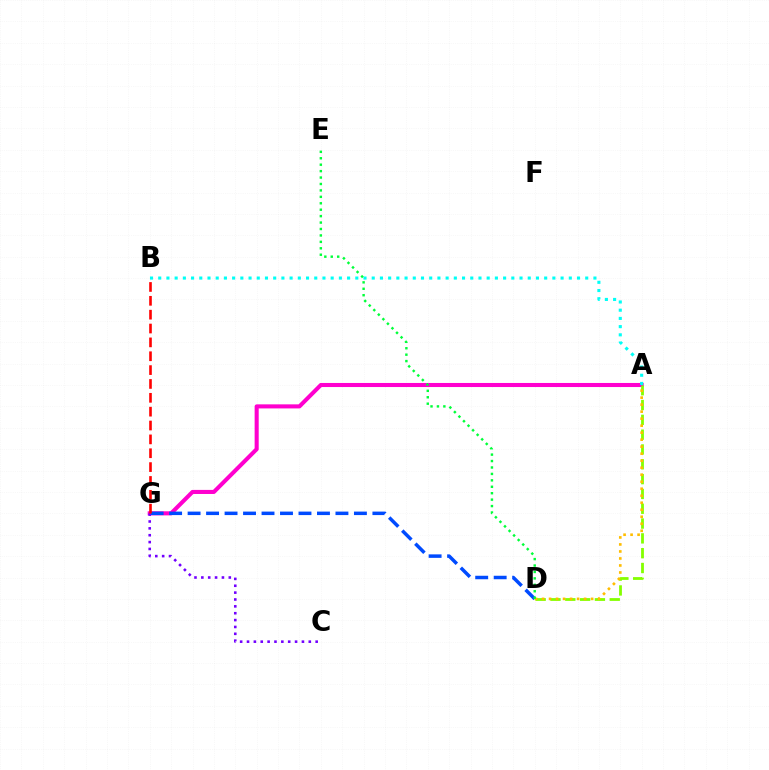{('A', 'G'): [{'color': '#ff00cf', 'line_style': 'solid', 'thickness': 2.93}], ('A', 'D'): [{'color': '#84ff00', 'line_style': 'dashed', 'thickness': 2.01}, {'color': '#ffbd00', 'line_style': 'dotted', 'thickness': 1.9}], ('D', 'G'): [{'color': '#004bff', 'line_style': 'dashed', 'thickness': 2.51}], ('A', 'B'): [{'color': '#00fff6', 'line_style': 'dotted', 'thickness': 2.23}], ('C', 'G'): [{'color': '#7200ff', 'line_style': 'dotted', 'thickness': 1.87}], ('B', 'G'): [{'color': '#ff0000', 'line_style': 'dashed', 'thickness': 1.88}], ('D', 'E'): [{'color': '#00ff39', 'line_style': 'dotted', 'thickness': 1.75}]}